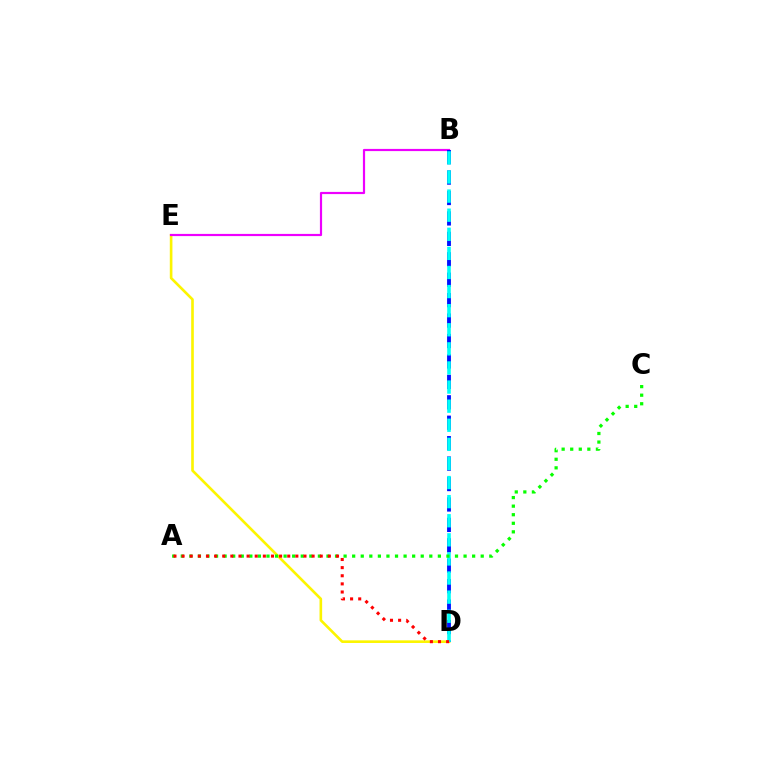{('D', 'E'): [{'color': '#fcf500', 'line_style': 'solid', 'thickness': 1.89}], ('B', 'E'): [{'color': '#ee00ff', 'line_style': 'solid', 'thickness': 1.57}], ('B', 'D'): [{'color': '#0010ff', 'line_style': 'dashed', 'thickness': 2.78}, {'color': '#00fff6', 'line_style': 'dashed', 'thickness': 2.59}], ('A', 'C'): [{'color': '#08ff00', 'line_style': 'dotted', 'thickness': 2.33}], ('A', 'D'): [{'color': '#ff0000', 'line_style': 'dotted', 'thickness': 2.21}]}